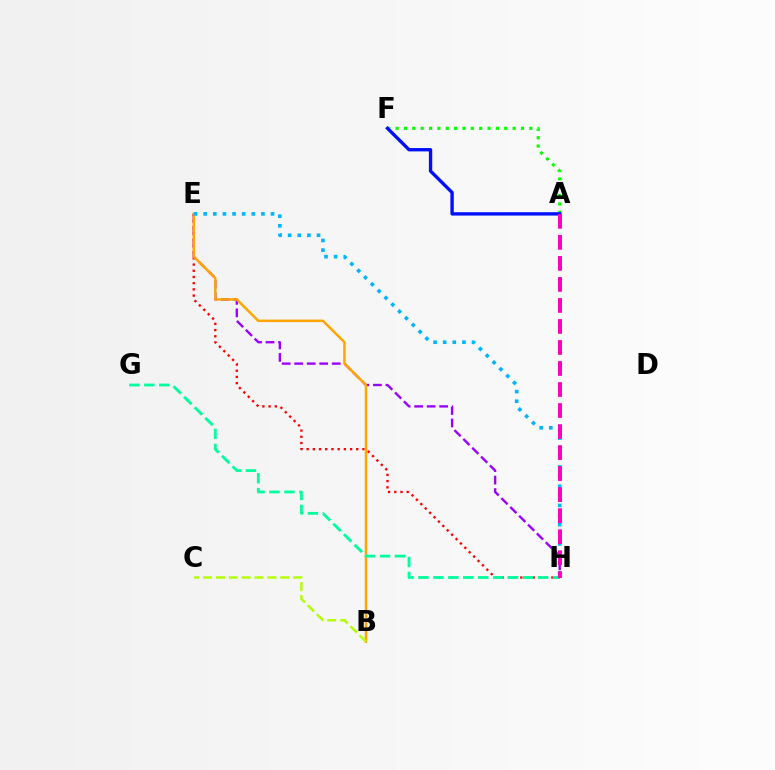{('A', 'F'): [{'color': '#08ff00', 'line_style': 'dotted', 'thickness': 2.27}, {'color': '#0010ff', 'line_style': 'solid', 'thickness': 2.41}], ('E', 'H'): [{'color': '#ff0000', 'line_style': 'dotted', 'thickness': 1.69}, {'color': '#9b00ff', 'line_style': 'dashed', 'thickness': 1.7}, {'color': '#00b5ff', 'line_style': 'dotted', 'thickness': 2.61}], ('B', 'E'): [{'color': '#ffa500', 'line_style': 'solid', 'thickness': 1.79}], ('G', 'H'): [{'color': '#00ff9d', 'line_style': 'dashed', 'thickness': 2.03}], ('B', 'C'): [{'color': '#b3ff00', 'line_style': 'dashed', 'thickness': 1.75}], ('A', 'H'): [{'color': '#ff00bd', 'line_style': 'dashed', 'thickness': 2.86}]}